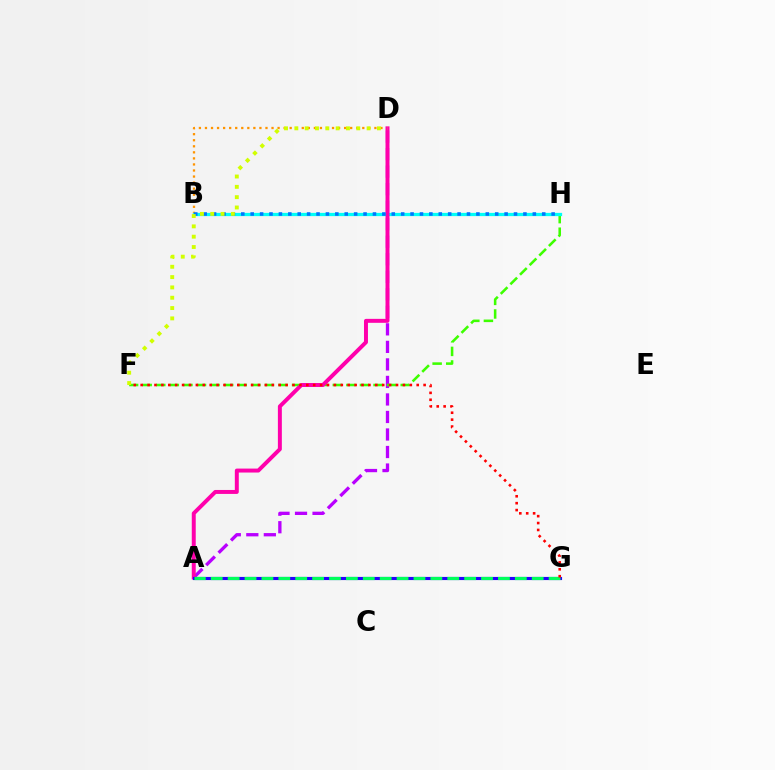{('A', 'D'): [{'color': '#b900ff', 'line_style': 'dashed', 'thickness': 2.38}, {'color': '#ff00ac', 'line_style': 'solid', 'thickness': 2.85}], ('F', 'H'): [{'color': '#3dff00', 'line_style': 'dashed', 'thickness': 1.84}], ('B', 'D'): [{'color': '#ff9400', 'line_style': 'dotted', 'thickness': 1.64}], ('B', 'H'): [{'color': '#00fff6', 'line_style': 'solid', 'thickness': 2.34}, {'color': '#0074ff', 'line_style': 'dotted', 'thickness': 2.56}], ('A', 'G'): [{'color': '#2500ff', 'line_style': 'solid', 'thickness': 2.26}, {'color': '#00ff5c', 'line_style': 'dashed', 'thickness': 2.29}], ('F', 'G'): [{'color': '#ff0000', 'line_style': 'dotted', 'thickness': 1.87}], ('D', 'F'): [{'color': '#d1ff00', 'line_style': 'dotted', 'thickness': 2.8}]}